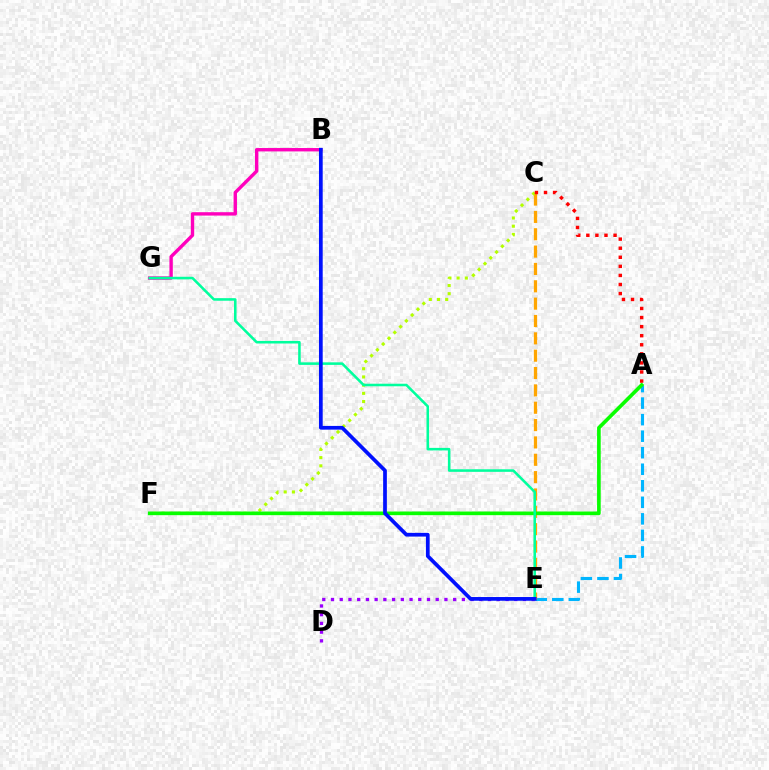{('A', 'E'): [{'color': '#00b5ff', 'line_style': 'dashed', 'thickness': 2.25}], ('C', 'E'): [{'color': '#ffa500', 'line_style': 'dashed', 'thickness': 2.36}], ('D', 'E'): [{'color': '#9b00ff', 'line_style': 'dotted', 'thickness': 2.37}], ('B', 'G'): [{'color': '#ff00bd', 'line_style': 'solid', 'thickness': 2.43}], ('C', 'F'): [{'color': '#b3ff00', 'line_style': 'dotted', 'thickness': 2.23}], ('A', 'F'): [{'color': '#08ff00', 'line_style': 'solid', 'thickness': 2.63}], ('A', 'C'): [{'color': '#ff0000', 'line_style': 'dotted', 'thickness': 2.47}], ('E', 'G'): [{'color': '#00ff9d', 'line_style': 'solid', 'thickness': 1.84}], ('B', 'E'): [{'color': '#0010ff', 'line_style': 'solid', 'thickness': 2.68}]}